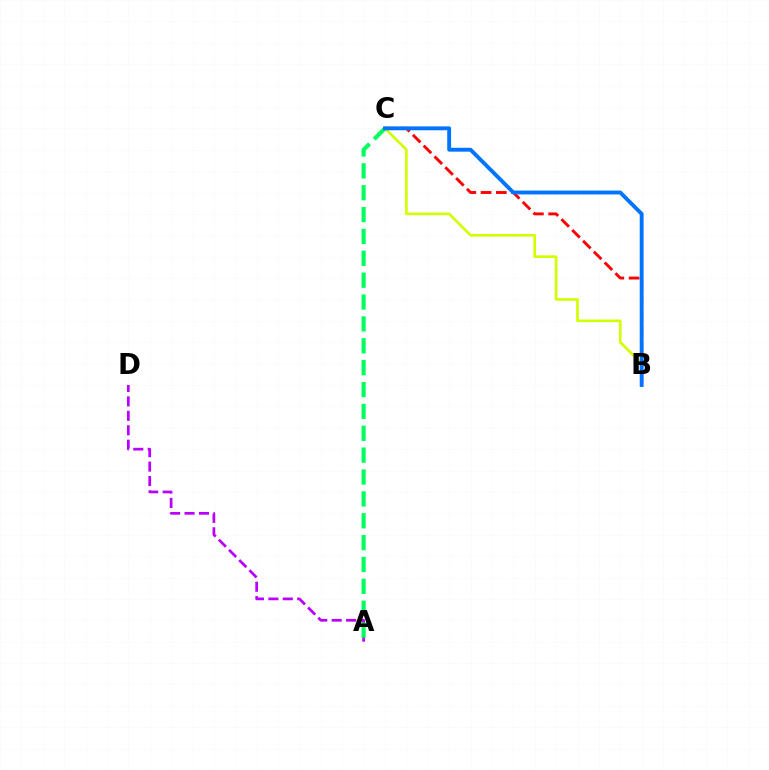{('B', 'C'): [{'color': '#d1ff00', 'line_style': 'solid', 'thickness': 1.91}, {'color': '#ff0000', 'line_style': 'dashed', 'thickness': 2.08}, {'color': '#0074ff', 'line_style': 'solid', 'thickness': 2.79}], ('A', 'D'): [{'color': '#b900ff', 'line_style': 'dashed', 'thickness': 1.96}], ('A', 'C'): [{'color': '#00ff5c', 'line_style': 'dashed', 'thickness': 2.97}]}